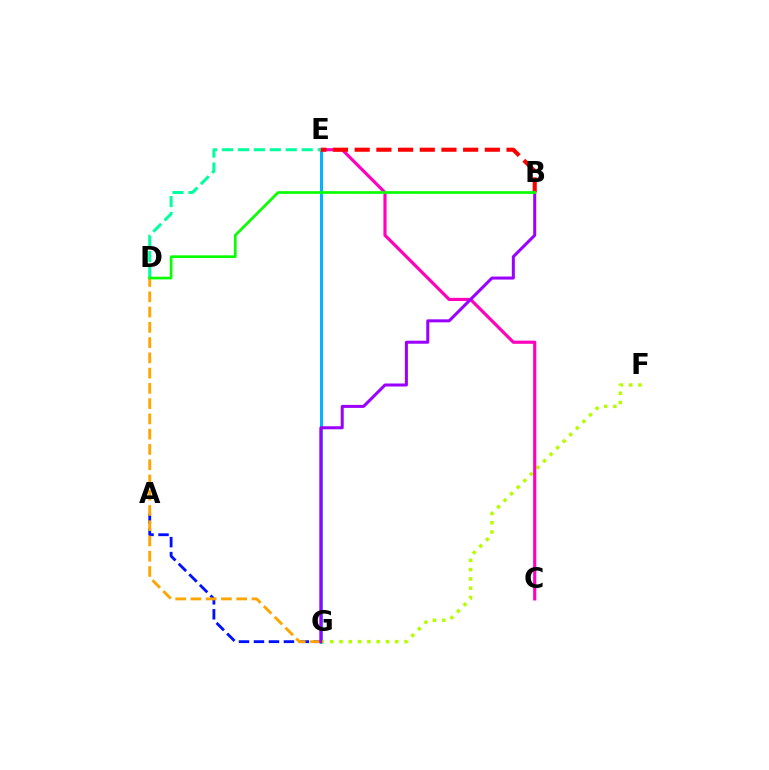{('A', 'G'): [{'color': '#0010ff', 'line_style': 'dashed', 'thickness': 2.04}], ('E', 'G'): [{'color': '#00b5ff', 'line_style': 'solid', 'thickness': 2.16}], ('F', 'G'): [{'color': '#b3ff00', 'line_style': 'dotted', 'thickness': 2.52}], ('C', 'E'): [{'color': '#ff00bd', 'line_style': 'solid', 'thickness': 2.27}], ('B', 'E'): [{'color': '#ff0000', 'line_style': 'dashed', 'thickness': 2.95}], ('D', 'G'): [{'color': '#ffa500', 'line_style': 'dashed', 'thickness': 2.07}], ('D', 'E'): [{'color': '#00ff9d', 'line_style': 'dashed', 'thickness': 2.17}], ('B', 'G'): [{'color': '#9b00ff', 'line_style': 'solid', 'thickness': 2.17}], ('B', 'D'): [{'color': '#08ff00', 'line_style': 'solid', 'thickness': 1.93}]}